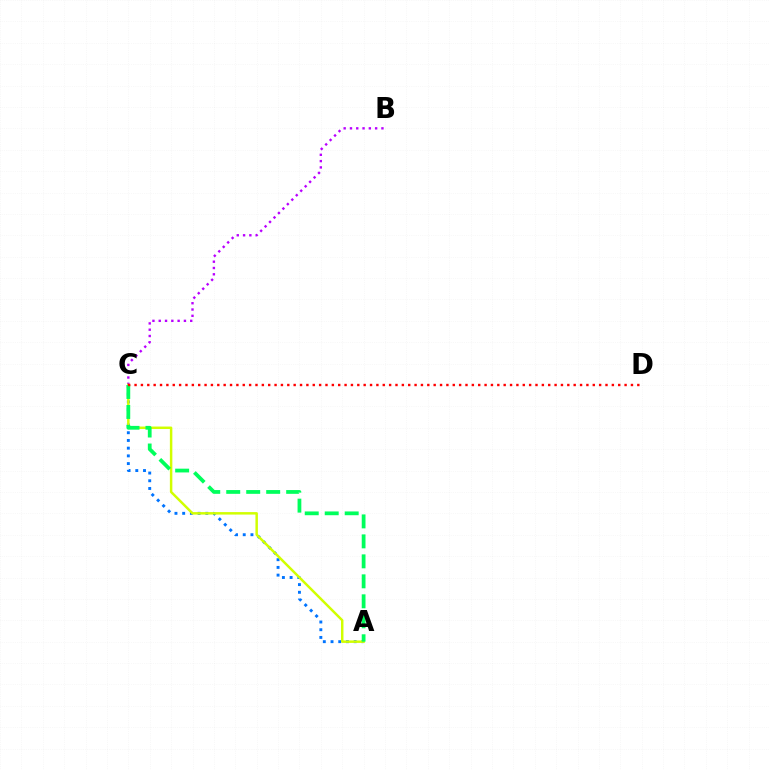{('B', 'C'): [{'color': '#b900ff', 'line_style': 'dotted', 'thickness': 1.71}], ('A', 'C'): [{'color': '#0074ff', 'line_style': 'dotted', 'thickness': 2.1}, {'color': '#d1ff00', 'line_style': 'solid', 'thickness': 1.78}, {'color': '#00ff5c', 'line_style': 'dashed', 'thickness': 2.71}], ('C', 'D'): [{'color': '#ff0000', 'line_style': 'dotted', 'thickness': 1.73}]}